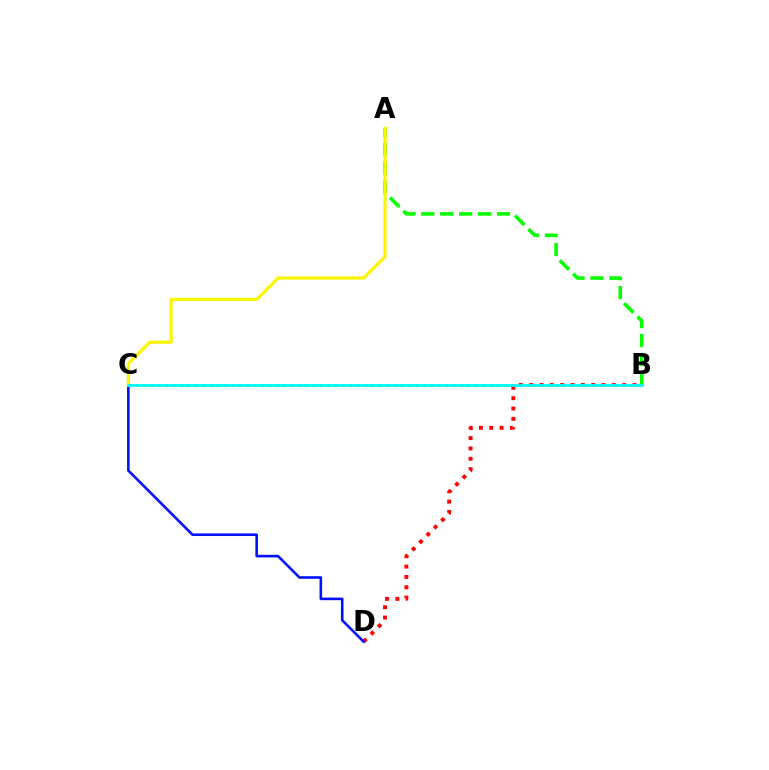{('A', 'B'): [{'color': '#08ff00', 'line_style': 'dashed', 'thickness': 2.57}], ('B', 'C'): [{'color': '#ee00ff', 'line_style': 'dotted', 'thickness': 2.0}, {'color': '#00fff6', 'line_style': 'solid', 'thickness': 2.04}], ('B', 'D'): [{'color': '#ff0000', 'line_style': 'dotted', 'thickness': 2.81}], ('C', 'D'): [{'color': '#0010ff', 'line_style': 'solid', 'thickness': 1.87}], ('A', 'C'): [{'color': '#fcf500', 'line_style': 'solid', 'thickness': 2.28}]}